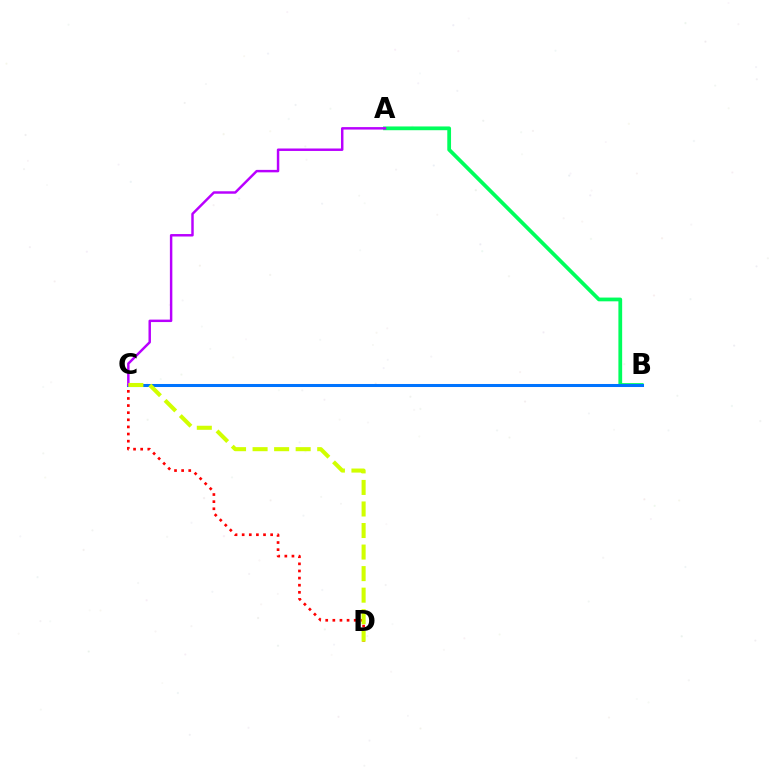{('C', 'D'): [{'color': '#ff0000', 'line_style': 'dotted', 'thickness': 1.93}, {'color': '#d1ff00', 'line_style': 'dashed', 'thickness': 2.93}], ('A', 'B'): [{'color': '#00ff5c', 'line_style': 'solid', 'thickness': 2.7}], ('B', 'C'): [{'color': '#0074ff', 'line_style': 'solid', 'thickness': 2.18}], ('A', 'C'): [{'color': '#b900ff', 'line_style': 'solid', 'thickness': 1.77}]}